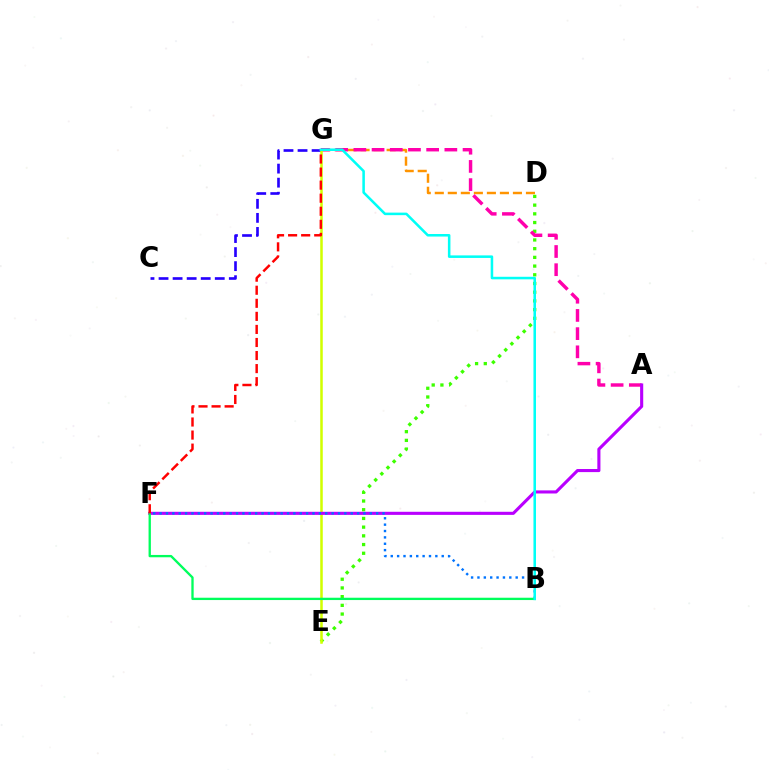{('D', 'G'): [{'color': '#ff9400', 'line_style': 'dashed', 'thickness': 1.77}], ('C', 'G'): [{'color': '#2500ff', 'line_style': 'dashed', 'thickness': 1.91}], ('D', 'E'): [{'color': '#3dff00', 'line_style': 'dotted', 'thickness': 2.37}], ('A', 'G'): [{'color': '#ff00ac', 'line_style': 'dashed', 'thickness': 2.47}], ('E', 'G'): [{'color': '#d1ff00', 'line_style': 'solid', 'thickness': 1.82}], ('A', 'F'): [{'color': '#b900ff', 'line_style': 'solid', 'thickness': 2.23}], ('B', 'F'): [{'color': '#0074ff', 'line_style': 'dotted', 'thickness': 1.73}, {'color': '#00ff5c', 'line_style': 'solid', 'thickness': 1.67}], ('F', 'G'): [{'color': '#ff0000', 'line_style': 'dashed', 'thickness': 1.77}], ('B', 'G'): [{'color': '#00fff6', 'line_style': 'solid', 'thickness': 1.83}]}